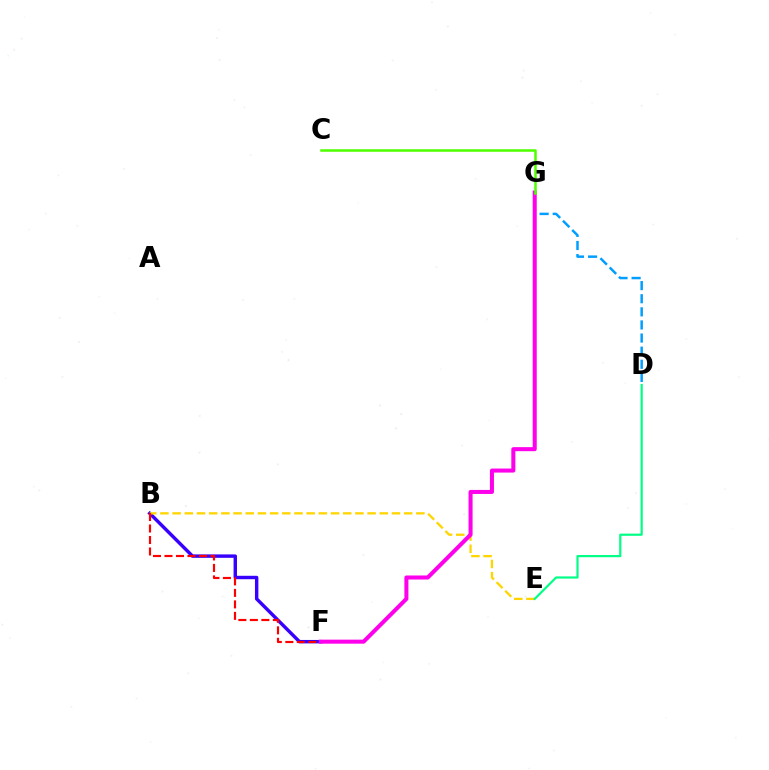{('B', 'F'): [{'color': '#3700ff', 'line_style': 'solid', 'thickness': 2.46}, {'color': '#ff0000', 'line_style': 'dashed', 'thickness': 1.56}], ('B', 'E'): [{'color': '#ffd500', 'line_style': 'dashed', 'thickness': 1.66}], ('D', 'G'): [{'color': '#009eff', 'line_style': 'dashed', 'thickness': 1.78}], ('D', 'E'): [{'color': '#00ff86', 'line_style': 'solid', 'thickness': 1.58}], ('F', 'G'): [{'color': '#ff00ed', 'line_style': 'solid', 'thickness': 2.9}], ('C', 'G'): [{'color': '#4fff00', 'line_style': 'solid', 'thickness': 1.82}]}